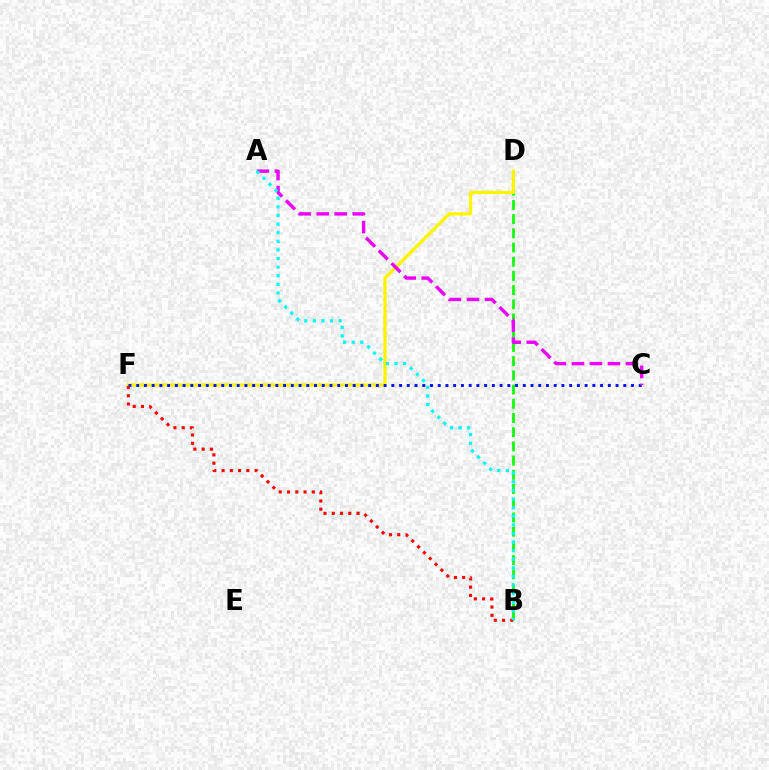{('B', 'D'): [{'color': '#08ff00', 'line_style': 'dashed', 'thickness': 1.93}], ('D', 'F'): [{'color': '#fcf500', 'line_style': 'solid', 'thickness': 2.36}], ('C', 'F'): [{'color': '#0010ff', 'line_style': 'dotted', 'thickness': 2.1}], ('B', 'F'): [{'color': '#ff0000', 'line_style': 'dotted', 'thickness': 2.24}], ('A', 'C'): [{'color': '#ee00ff', 'line_style': 'dashed', 'thickness': 2.45}], ('A', 'B'): [{'color': '#00fff6', 'line_style': 'dotted', 'thickness': 2.34}]}